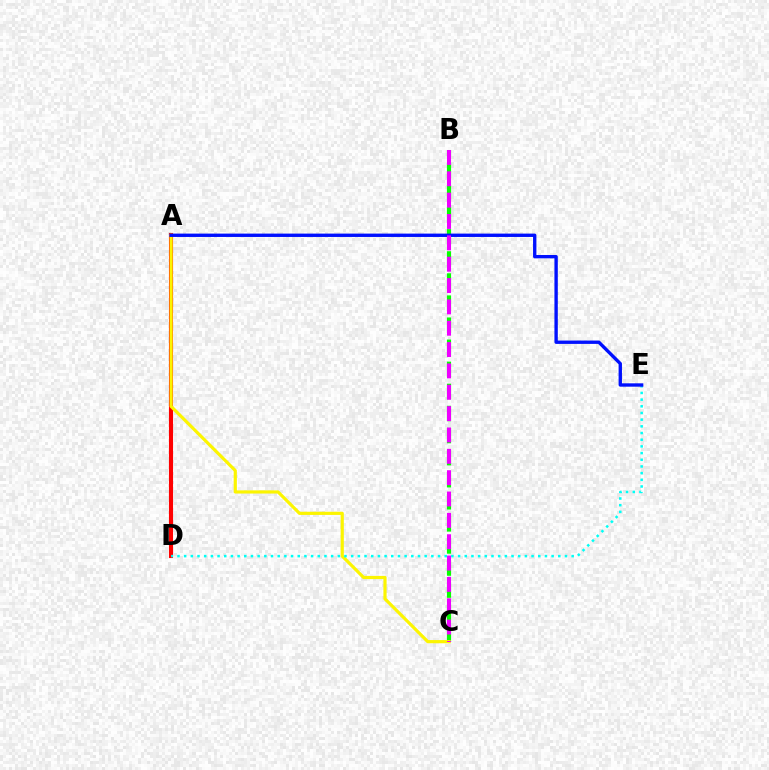{('A', 'D'): [{'color': '#ff0000', 'line_style': 'solid', 'thickness': 2.95}], ('B', 'C'): [{'color': '#08ff00', 'line_style': 'dashed', 'thickness': 3.0}, {'color': '#ee00ff', 'line_style': 'dashed', 'thickness': 2.9}], ('A', 'C'): [{'color': '#fcf500', 'line_style': 'solid', 'thickness': 2.3}], ('D', 'E'): [{'color': '#00fff6', 'line_style': 'dotted', 'thickness': 1.82}], ('A', 'E'): [{'color': '#0010ff', 'line_style': 'solid', 'thickness': 2.42}]}